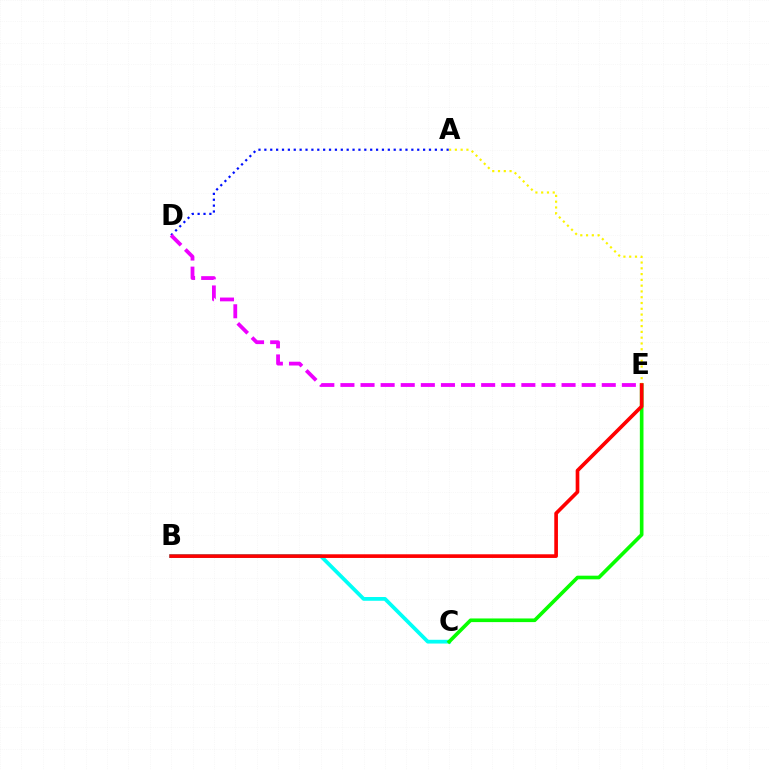{('A', 'D'): [{'color': '#0010ff', 'line_style': 'dotted', 'thickness': 1.6}], ('D', 'E'): [{'color': '#ee00ff', 'line_style': 'dashed', 'thickness': 2.73}], ('B', 'C'): [{'color': '#00fff6', 'line_style': 'solid', 'thickness': 2.71}], ('C', 'E'): [{'color': '#08ff00', 'line_style': 'solid', 'thickness': 2.62}], ('A', 'E'): [{'color': '#fcf500', 'line_style': 'dotted', 'thickness': 1.57}], ('B', 'E'): [{'color': '#ff0000', 'line_style': 'solid', 'thickness': 2.64}]}